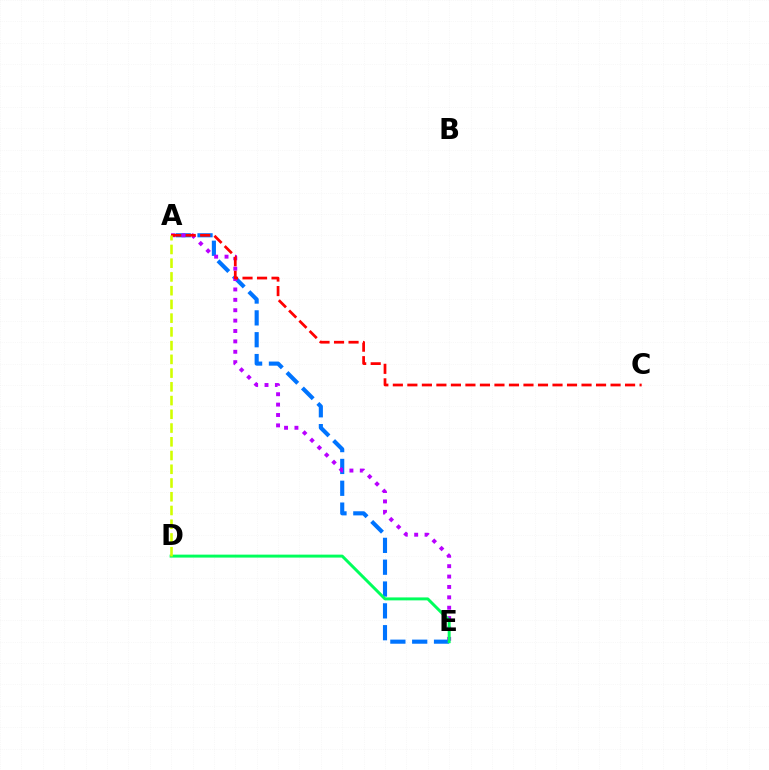{('A', 'E'): [{'color': '#0074ff', 'line_style': 'dashed', 'thickness': 2.97}, {'color': '#b900ff', 'line_style': 'dotted', 'thickness': 2.82}], ('A', 'C'): [{'color': '#ff0000', 'line_style': 'dashed', 'thickness': 1.97}], ('D', 'E'): [{'color': '#00ff5c', 'line_style': 'solid', 'thickness': 2.13}], ('A', 'D'): [{'color': '#d1ff00', 'line_style': 'dashed', 'thickness': 1.87}]}